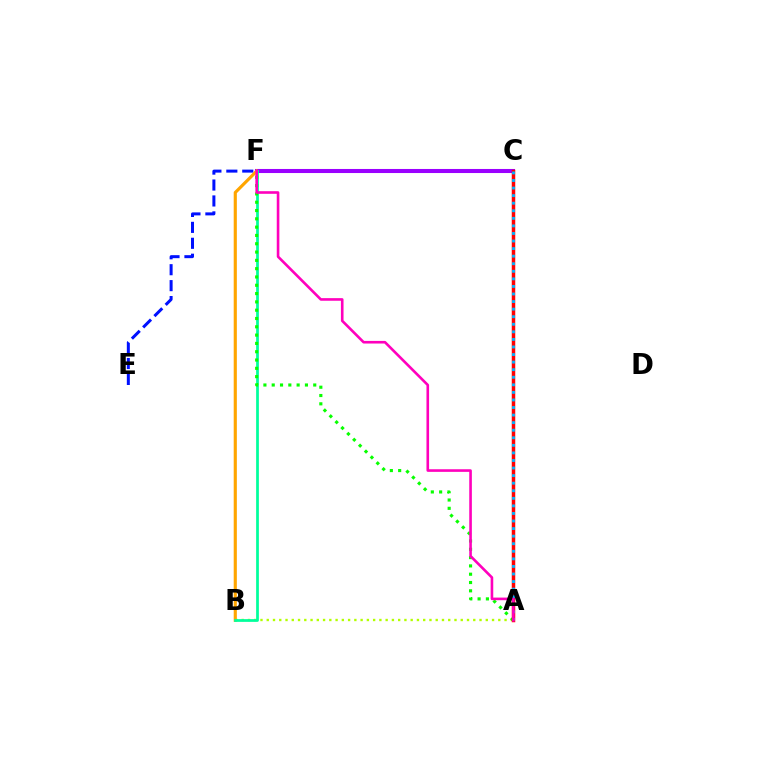{('E', 'F'): [{'color': '#0010ff', 'line_style': 'dashed', 'thickness': 2.16}], ('A', 'B'): [{'color': '#b3ff00', 'line_style': 'dotted', 'thickness': 1.7}], ('C', 'F'): [{'color': '#9b00ff', 'line_style': 'solid', 'thickness': 2.92}], ('B', 'F'): [{'color': '#ffa500', 'line_style': 'solid', 'thickness': 2.26}, {'color': '#00ff9d', 'line_style': 'solid', 'thickness': 1.98}], ('A', 'F'): [{'color': '#08ff00', 'line_style': 'dotted', 'thickness': 2.26}, {'color': '#ff00bd', 'line_style': 'solid', 'thickness': 1.88}], ('A', 'C'): [{'color': '#ff0000', 'line_style': 'solid', 'thickness': 2.51}, {'color': '#00b5ff', 'line_style': 'dotted', 'thickness': 2.06}]}